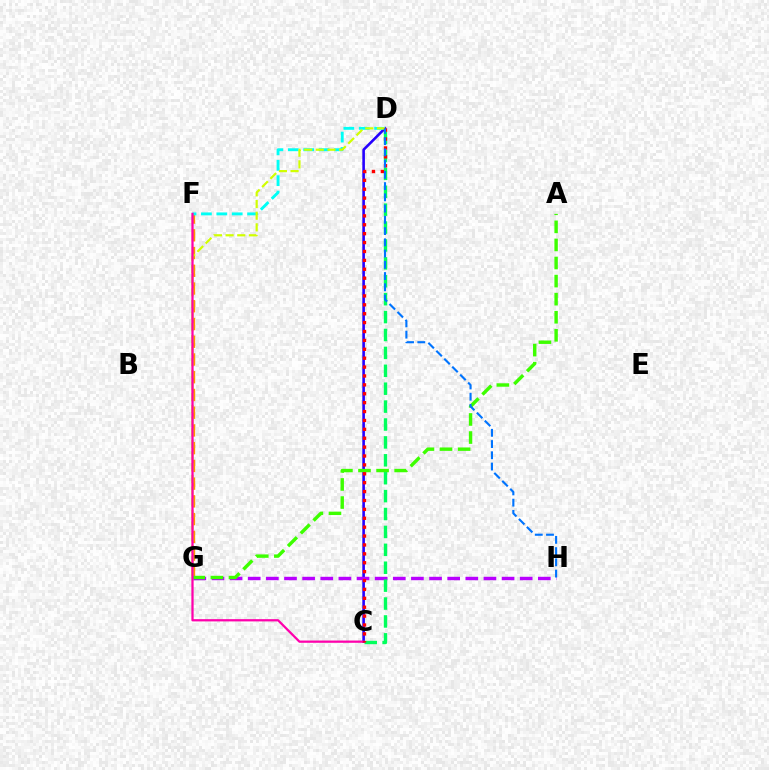{('C', 'D'): [{'color': '#2500ff', 'line_style': 'solid', 'thickness': 1.88}, {'color': '#00ff5c', 'line_style': 'dashed', 'thickness': 2.43}, {'color': '#ff0000', 'line_style': 'dotted', 'thickness': 2.42}], ('F', 'G'): [{'color': '#ff9400', 'line_style': 'dashed', 'thickness': 2.41}], ('D', 'F'): [{'color': '#00fff6', 'line_style': 'dashed', 'thickness': 2.09}], ('D', 'G'): [{'color': '#d1ff00', 'line_style': 'dashed', 'thickness': 1.58}], ('G', 'H'): [{'color': '#b900ff', 'line_style': 'dashed', 'thickness': 2.46}], ('A', 'G'): [{'color': '#3dff00', 'line_style': 'dashed', 'thickness': 2.46}], ('C', 'F'): [{'color': '#ff00ac', 'line_style': 'solid', 'thickness': 1.62}], ('D', 'H'): [{'color': '#0074ff', 'line_style': 'dashed', 'thickness': 1.53}]}